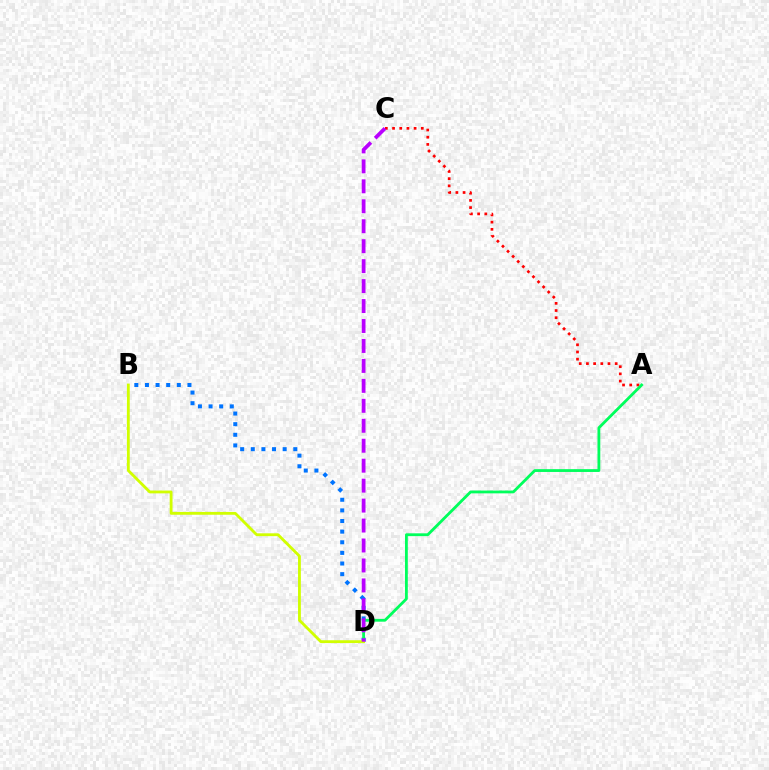{('B', 'D'): [{'color': '#0074ff', 'line_style': 'dotted', 'thickness': 2.89}, {'color': '#d1ff00', 'line_style': 'solid', 'thickness': 2.03}], ('A', 'C'): [{'color': '#ff0000', 'line_style': 'dotted', 'thickness': 1.95}], ('A', 'D'): [{'color': '#00ff5c', 'line_style': 'solid', 'thickness': 2.02}], ('C', 'D'): [{'color': '#b900ff', 'line_style': 'dashed', 'thickness': 2.71}]}